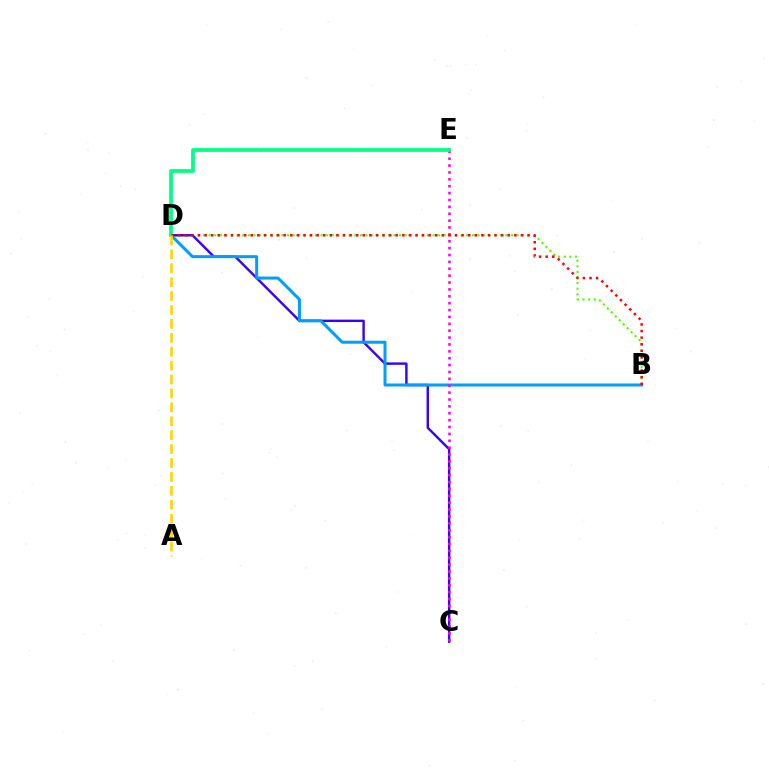{('B', 'D'): [{'color': '#4fff00', 'line_style': 'dotted', 'thickness': 1.52}, {'color': '#009eff', 'line_style': 'solid', 'thickness': 2.16}, {'color': '#ff0000', 'line_style': 'dotted', 'thickness': 1.79}], ('C', 'D'): [{'color': '#3700ff', 'line_style': 'solid', 'thickness': 1.73}], ('C', 'E'): [{'color': '#ff00ed', 'line_style': 'dotted', 'thickness': 1.87}], ('D', 'E'): [{'color': '#00ff86', 'line_style': 'solid', 'thickness': 2.71}], ('A', 'D'): [{'color': '#ffd500', 'line_style': 'dashed', 'thickness': 1.89}]}